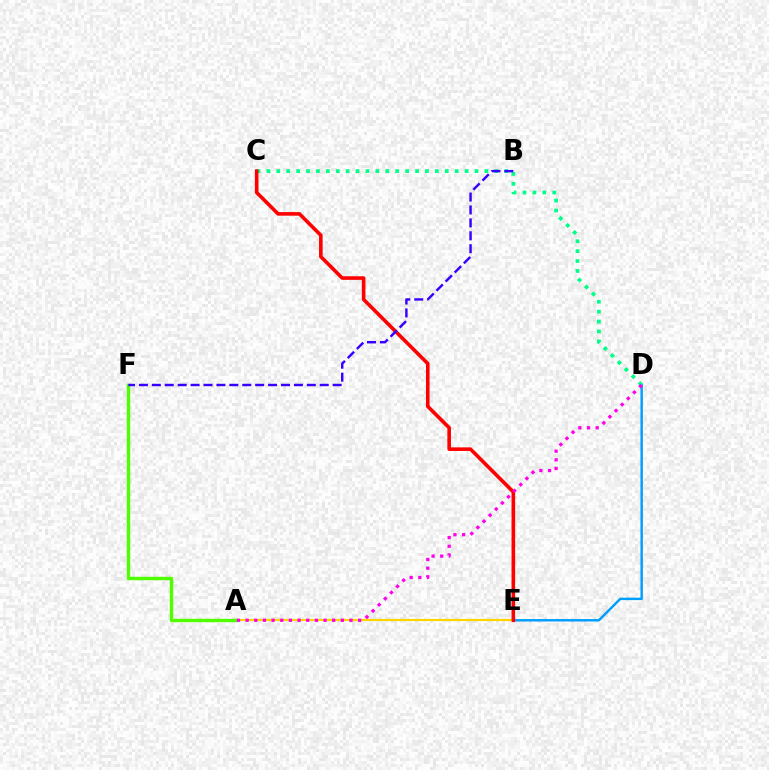{('D', 'E'): [{'color': '#009eff', 'line_style': 'solid', 'thickness': 1.76}], ('C', 'D'): [{'color': '#00ff86', 'line_style': 'dotted', 'thickness': 2.69}], ('A', 'E'): [{'color': '#ffd500', 'line_style': 'solid', 'thickness': 1.58}], ('A', 'F'): [{'color': '#4fff00', 'line_style': 'solid', 'thickness': 2.45}], ('C', 'E'): [{'color': '#ff0000', 'line_style': 'solid', 'thickness': 2.59}], ('B', 'F'): [{'color': '#3700ff', 'line_style': 'dashed', 'thickness': 1.75}], ('A', 'D'): [{'color': '#ff00ed', 'line_style': 'dotted', 'thickness': 2.35}]}